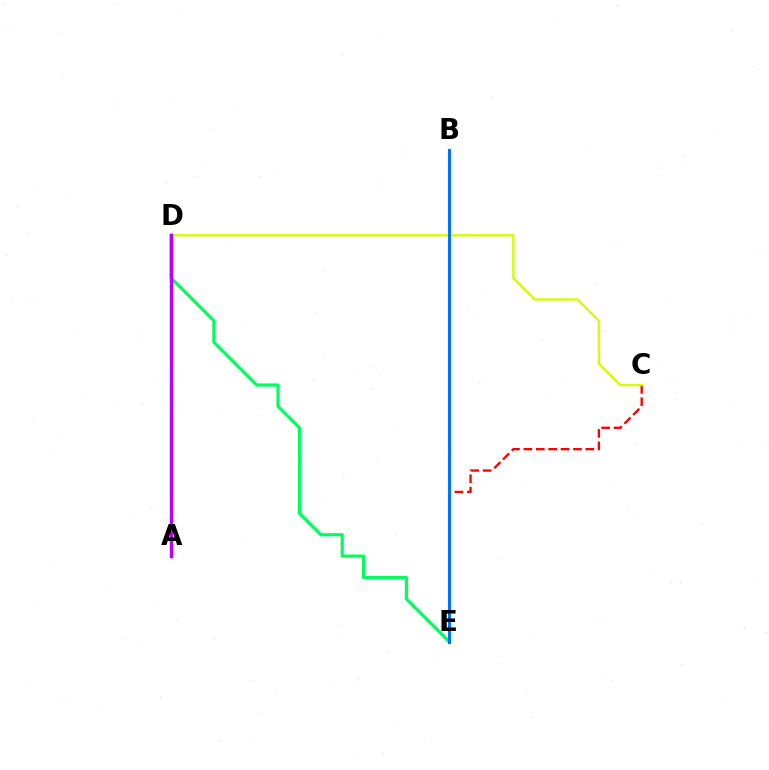{('C', 'E'): [{'color': '#ff0000', 'line_style': 'dashed', 'thickness': 1.68}], ('D', 'E'): [{'color': '#00ff5c', 'line_style': 'solid', 'thickness': 2.29}], ('C', 'D'): [{'color': '#d1ff00', 'line_style': 'solid', 'thickness': 1.69}], ('B', 'E'): [{'color': '#0074ff', 'line_style': 'solid', 'thickness': 2.24}], ('A', 'D'): [{'color': '#b900ff', 'line_style': 'solid', 'thickness': 2.44}]}